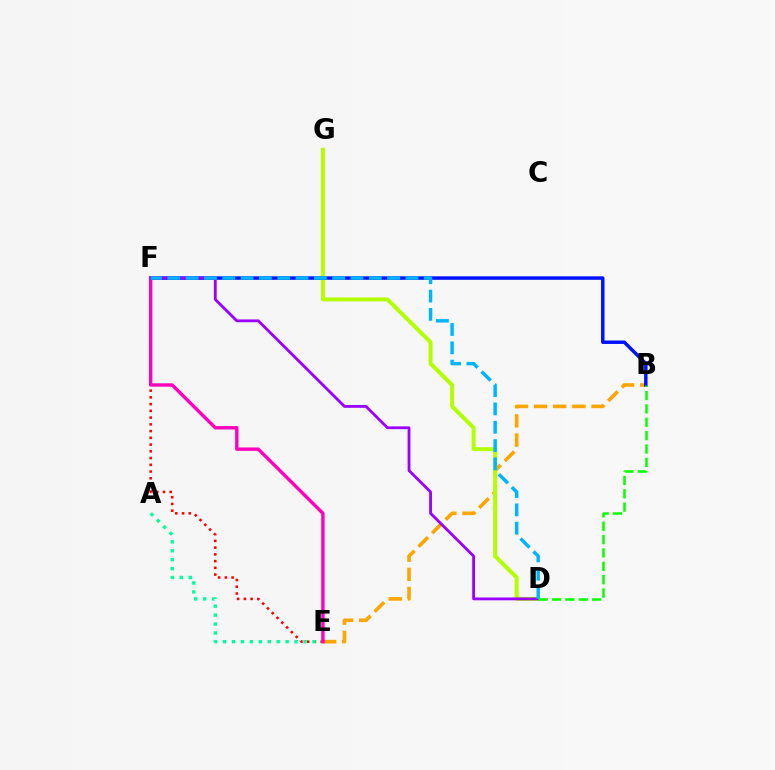{('B', 'E'): [{'color': '#ffa500', 'line_style': 'dashed', 'thickness': 2.6}], ('D', 'G'): [{'color': '#b3ff00', 'line_style': 'solid', 'thickness': 2.86}], ('E', 'F'): [{'color': '#ff0000', 'line_style': 'dotted', 'thickness': 1.83}, {'color': '#ff00bd', 'line_style': 'solid', 'thickness': 2.43}], ('A', 'E'): [{'color': '#00ff9d', 'line_style': 'dotted', 'thickness': 2.43}], ('B', 'F'): [{'color': '#0010ff', 'line_style': 'solid', 'thickness': 2.48}], ('D', 'F'): [{'color': '#9b00ff', 'line_style': 'solid', 'thickness': 2.03}, {'color': '#00b5ff', 'line_style': 'dashed', 'thickness': 2.49}], ('B', 'D'): [{'color': '#08ff00', 'line_style': 'dashed', 'thickness': 1.82}]}